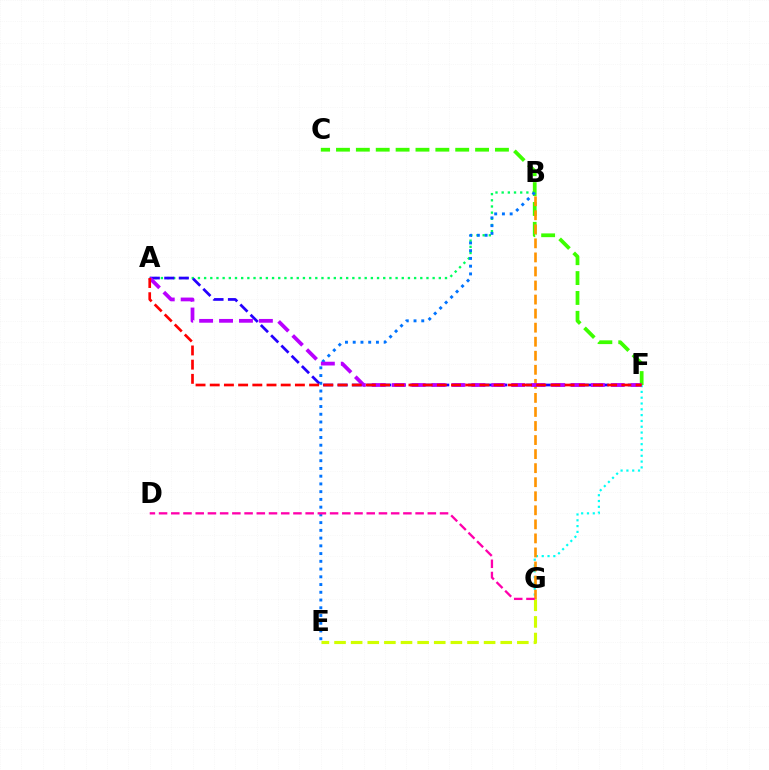{('A', 'B'): [{'color': '#00ff5c', 'line_style': 'dotted', 'thickness': 1.68}], ('C', 'F'): [{'color': '#3dff00', 'line_style': 'dashed', 'thickness': 2.7}], ('F', 'G'): [{'color': '#00fff6', 'line_style': 'dotted', 'thickness': 1.58}], ('E', 'G'): [{'color': '#d1ff00', 'line_style': 'dashed', 'thickness': 2.26}], ('B', 'E'): [{'color': '#0074ff', 'line_style': 'dotted', 'thickness': 2.1}], ('B', 'G'): [{'color': '#ff9400', 'line_style': 'dashed', 'thickness': 1.91}], ('D', 'G'): [{'color': '#ff00ac', 'line_style': 'dashed', 'thickness': 1.66}], ('A', 'F'): [{'color': '#2500ff', 'line_style': 'dashed', 'thickness': 1.97}, {'color': '#b900ff', 'line_style': 'dashed', 'thickness': 2.71}, {'color': '#ff0000', 'line_style': 'dashed', 'thickness': 1.93}]}